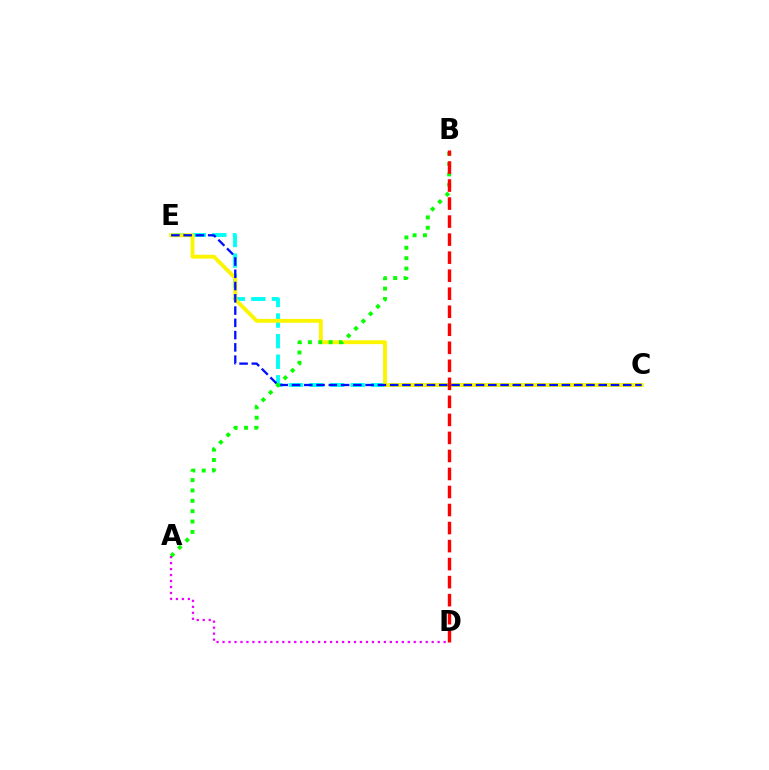{('C', 'E'): [{'color': '#00fff6', 'line_style': 'dashed', 'thickness': 2.8}, {'color': '#fcf500', 'line_style': 'solid', 'thickness': 2.78}, {'color': '#0010ff', 'line_style': 'dashed', 'thickness': 1.67}], ('A', 'B'): [{'color': '#08ff00', 'line_style': 'dotted', 'thickness': 2.82}], ('B', 'D'): [{'color': '#ff0000', 'line_style': 'dashed', 'thickness': 2.45}], ('A', 'D'): [{'color': '#ee00ff', 'line_style': 'dotted', 'thickness': 1.62}]}